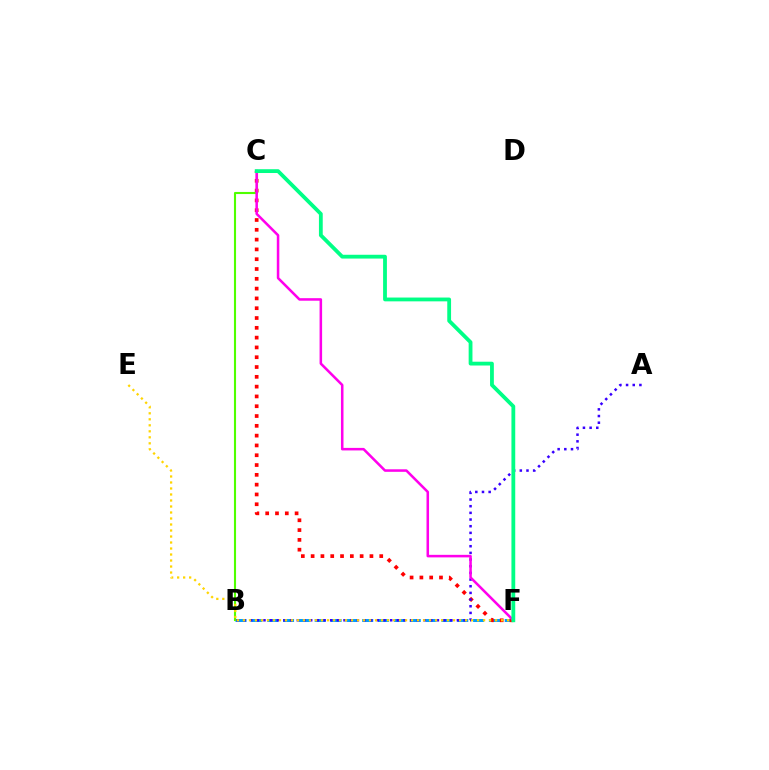{('B', 'F'): [{'color': '#009eff', 'line_style': 'dashed', 'thickness': 2.15}], ('C', 'F'): [{'color': '#ff0000', 'line_style': 'dotted', 'thickness': 2.66}, {'color': '#ff00ed', 'line_style': 'solid', 'thickness': 1.83}, {'color': '#00ff86', 'line_style': 'solid', 'thickness': 2.74}], ('A', 'B'): [{'color': '#3700ff', 'line_style': 'dotted', 'thickness': 1.81}], ('B', 'C'): [{'color': '#4fff00', 'line_style': 'solid', 'thickness': 1.52}], ('E', 'F'): [{'color': '#ffd500', 'line_style': 'dotted', 'thickness': 1.63}]}